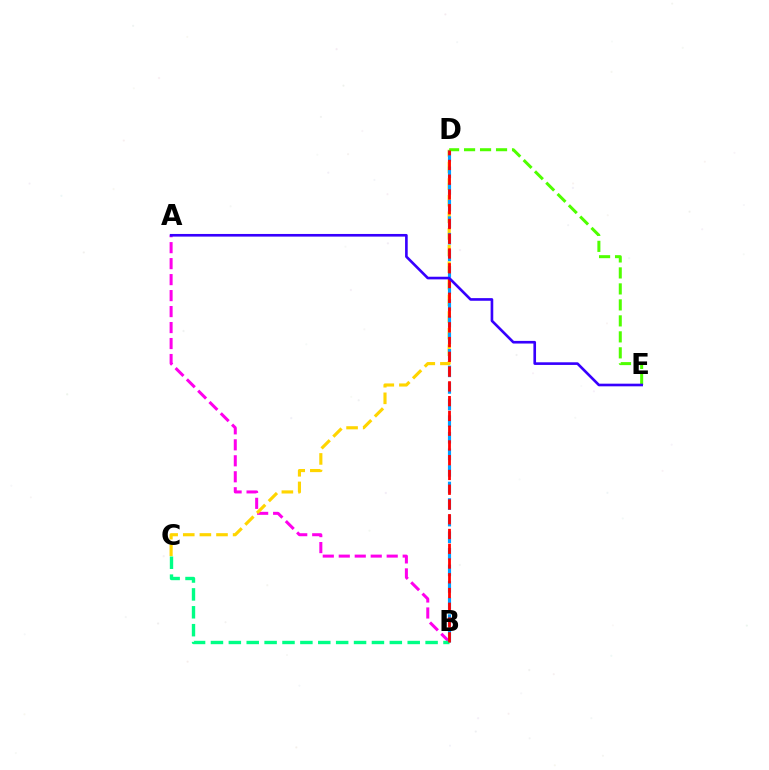{('A', 'B'): [{'color': '#ff00ed', 'line_style': 'dashed', 'thickness': 2.17}], ('C', 'D'): [{'color': '#ffd500', 'line_style': 'dashed', 'thickness': 2.26}], ('B', 'D'): [{'color': '#009eff', 'line_style': 'dashed', 'thickness': 2.25}, {'color': '#ff0000', 'line_style': 'dashed', 'thickness': 2.01}], ('D', 'E'): [{'color': '#4fff00', 'line_style': 'dashed', 'thickness': 2.17}], ('B', 'C'): [{'color': '#00ff86', 'line_style': 'dashed', 'thickness': 2.43}], ('A', 'E'): [{'color': '#3700ff', 'line_style': 'solid', 'thickness': 1.9}]}